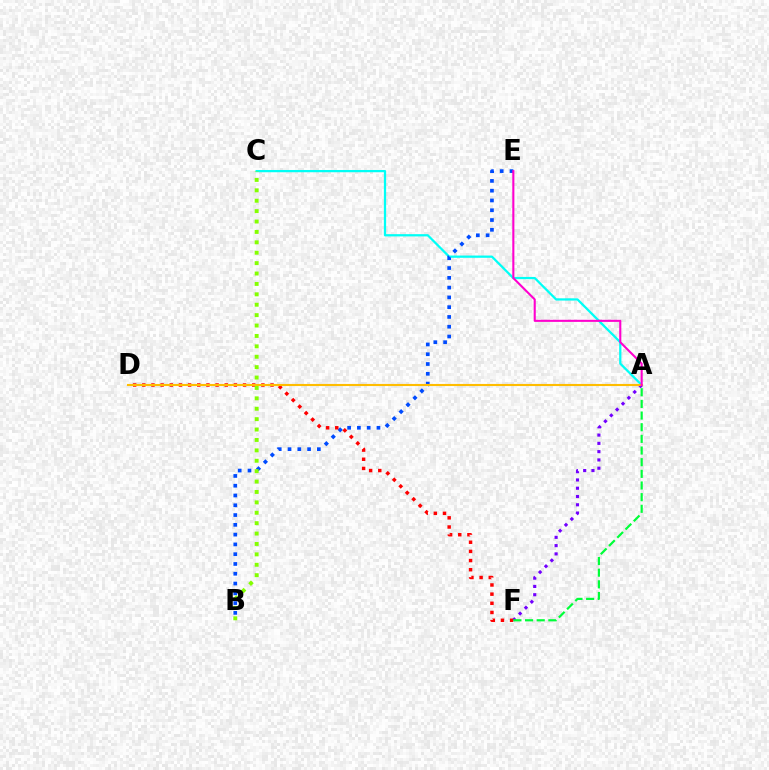{('A', 'C'): [{'color': '#00fff6', 'line_style': 'solid', 'thickness': 1.62}], ('A', 'F'): [{'color': '#7200ff', 'line_style': 'dotted', 'thickness': 2.25}, {'color': '#00ff39', 'line_style': 'dashed', 'thickness': 1.58}], ('B', 'E'): [{'color': '#004bff', 'line_style': 'dotted', 'thickness': 2.66}], ('D', 'F'): [{'color': '#ff0000', 'line_style': 'dotted', 'thickness': 2.49}], ('A', 'D'): [{'color': '#ffbd00', 'line_style': 'solid', 'thickness': 1.52}], ('A', 'E'): [{'color': '#ff00cf', 'line_style': 'solid', 'thickness': 1.51}], ('B', 'C'): [{'color': '#84ff00', 'line_style': 'dotted', 'thickness': 2.83}]}